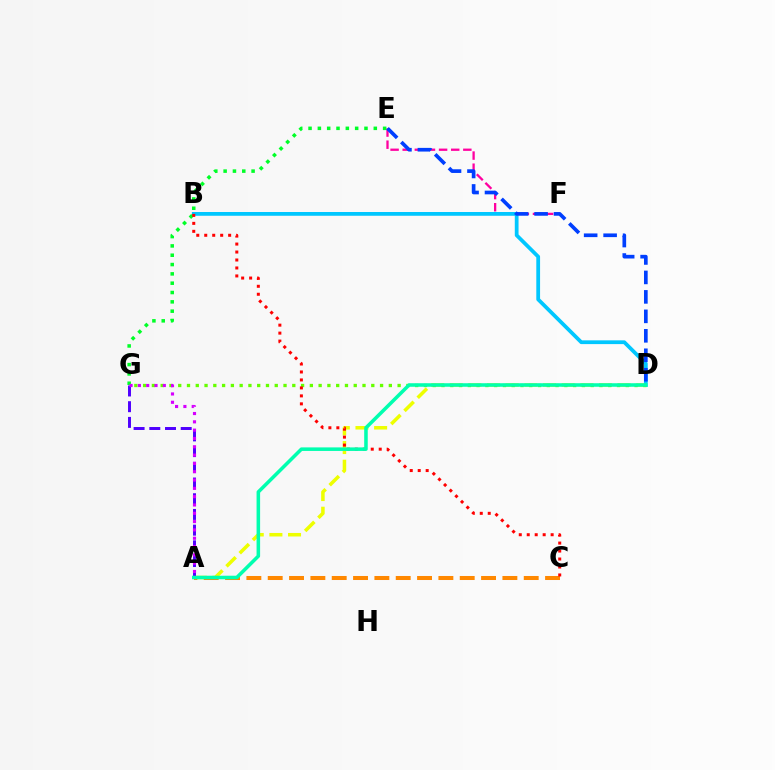{('E', 'F'): [{'color': '#ff00a0', 'line_style': 'dashed', 'thickness': 1.65}], ('A', 'D'): [{'color': '#eeff00', 'line_style': 'dashed', 'thickness': 2.53}, {'color': '#00ffaf', 'line_style': 'solid', 'thickness': 2.55}], ('B', 'D'): [{'color': '#00c7ff', 'line_style': 'solid', 'thickness': 2.71}], ('A', 'C'): [{'color': '#ff8800', 'line_style': 'dashed', 'thickness': 2.9}], ('E', 'G'): [{'color': '#00ff27', 'line_style': 'dotted', 'thickness': 2.53}], ('D', 'G'): [{'color': '#66ff00', 'line_style': 'dotted', 'thickness': 2.38}], ('D', 'E'): [{'color': '#003fff', 'line_style': 'dashed', 'thickness': 2.64}], ('B', 'C'): [{'color': '#ff0000', 'line_style': 'dotted', 'thickness': 2.17}], ('A', 'G'): [{'color': '#4f00ff', 'line_style': 'dashed', 'thickness': 2.13}, {'color': '#d600ff', 'line_style': 'dotted', 'thickness': 2.26}]}